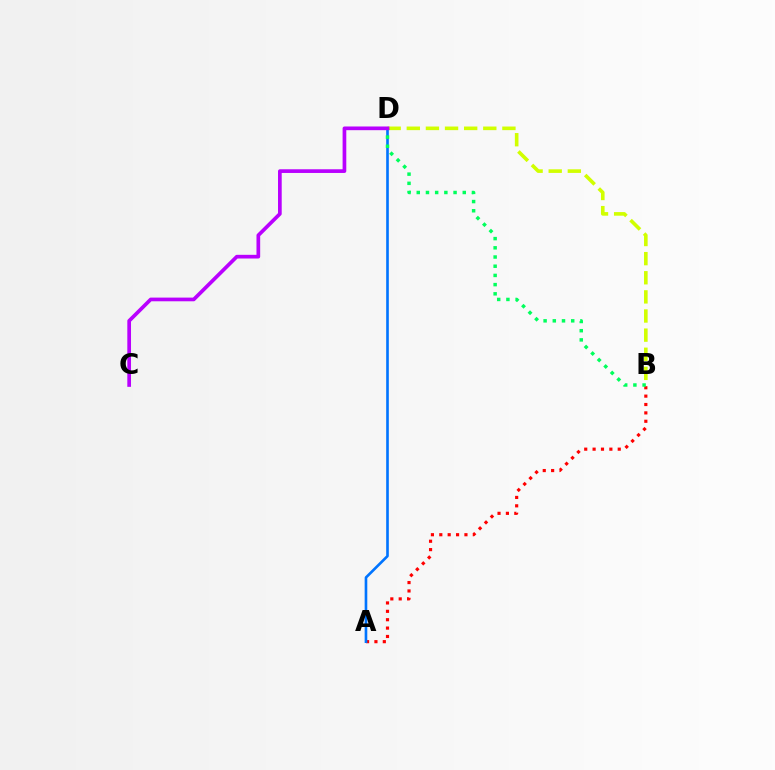{('B', 'D'): [{'color': '#d1ff00', 'line_style': 'dashed', 'thickness': 2.6}, {'color': '#00ff5c', 'line_style': 'dotted', 'thickness': 2.5}], ('A', 'B'): [{'color': '#ff0000', 'line_style': 'dotted', 'thickness': 2.28}], ('A', 'D'): [{'color': '#0074ff', 'line_style': 'solid', 'thickness': 1.9}], ('C', 'D'): [{'color': '#b900ff', 'line_style': 'solid', 'thickness': 2.66}]}